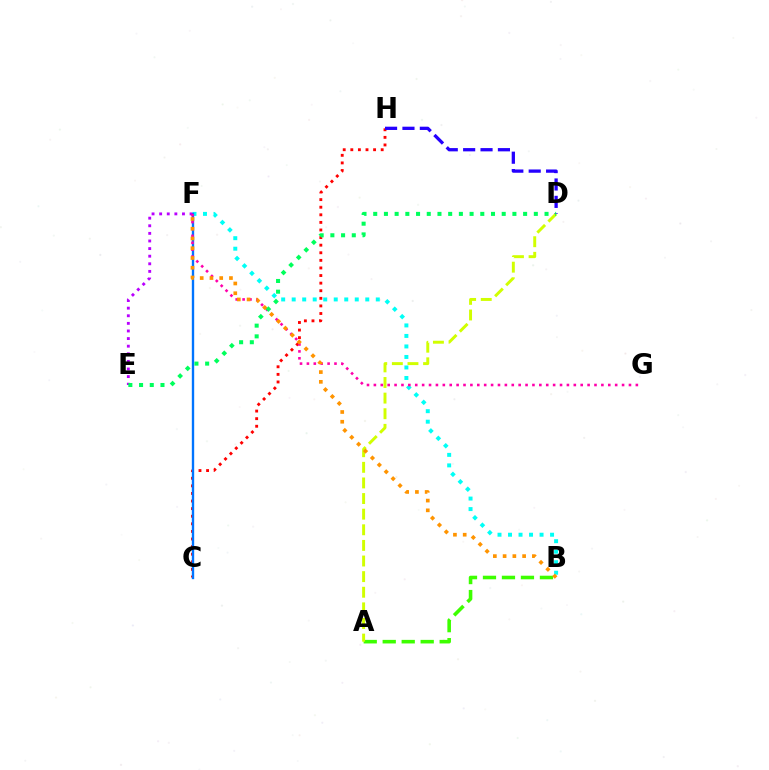{('A', 'B'): [{'color': '#3dff00', 'line_style': 'dashed', 'thickness': 2.58}], ('C', 'H'): [{'color': '#ff0000', 'line_style': 'dotted', 'thickness': 2.06}], ('A', 'D'): [{'color': '#d1ff00', 'line_style': 'dashed', 'thickness': 2.12}], ('B', 'F'): [{'color': '#00fff6', 'line_style': 'dotted', 'thickness': 2.86}, {'color': '#ff9400', 'line_style': 'dotted', 'thickness': 2.65}], ('D', 'H'): [{'color': '#2500ff', 'line_style': 'dashed', 'thickness': 2.36}], ('C', 'F'): [{'color': '#0074ff', 'line_style': 'solid', 'thickness': 1.7}], ('E', 'F'): [{'color': '#b900ff', 'line_style': 'dotted', 'thickness': 2.07}], ('F', 'G'): [{'color': '#ff00ac', 'line_style': 'dotted', 'thickness': 1.87}], ('D', 'E'): [{'color': '#00ff5c', 'line_style': 'dotted', 'thickness': 2.91}]}